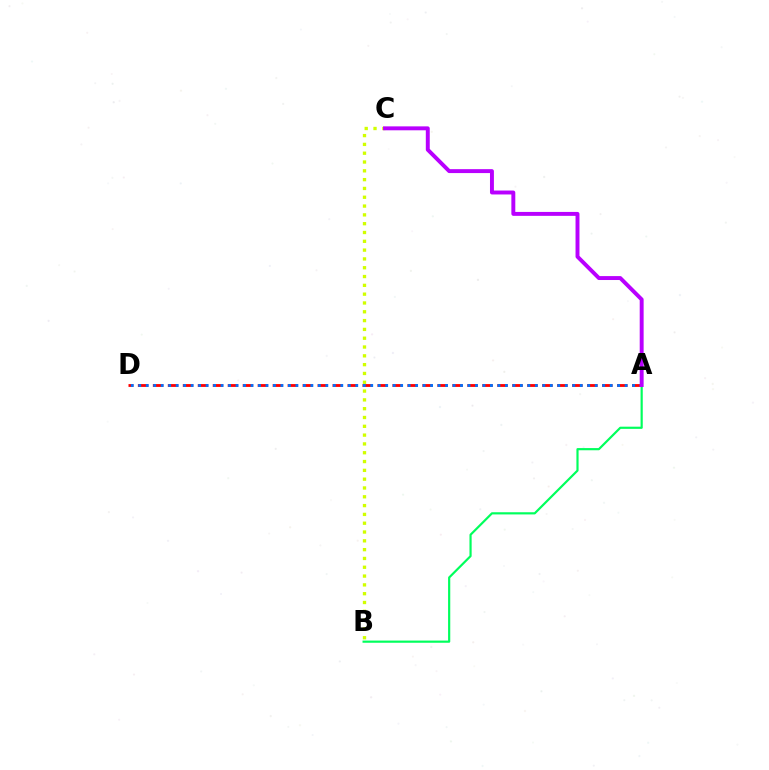{('A', 'D'): [{'color': '#ff0000', 'line_style': 'dashed', 'thickness': 2.03}, {'color': '#0074ff', 'line_style': 'dotted', 'thickness': 2.03}], ('B', 'C'): [{'color': '#d1ff00', 'line_style': 'dotted', 'thickness': 2.39}], ('A', 'B'): [{'color': '#00ff5c', 'line_style': 'solid', 'thickness': 1.57}], ('A', 'C'): [{'color': '#b900ff', 'line_style': 'solid', 'thickness': 2.83}]}